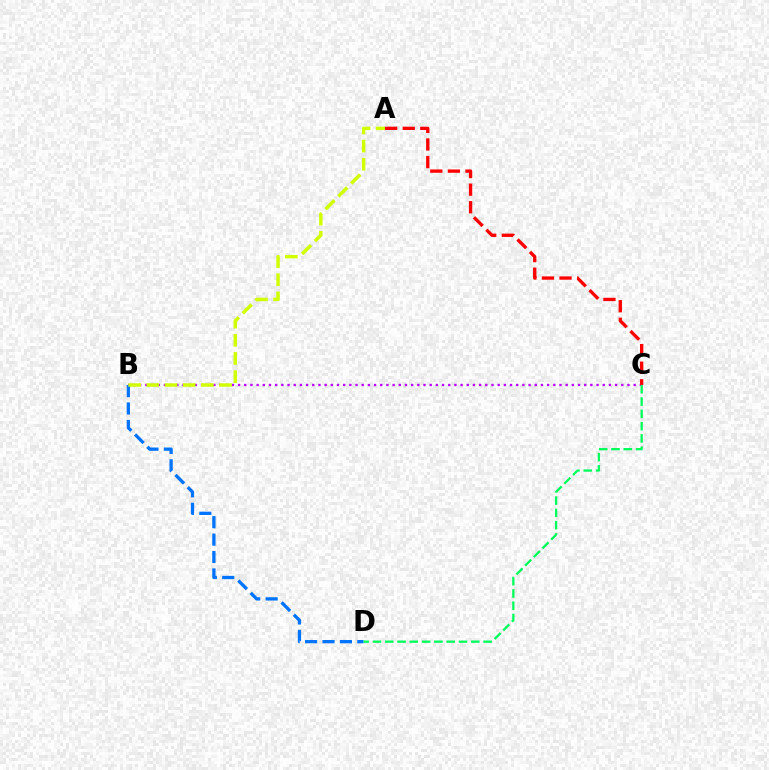{('B', 'C'): [{'color': '#b900ff', 'line_style': 'dotted', 'thickness': 1.68}], ('B', 'D'): [{'color': '#0074ff', 'line_style': 'dashed', 'thickness': 2.37}], ('A', 'B'): [{'color': '#d1ff00', 'line_style': 'dashed', 'thickness': 2.47}], ('C', 'D'): [{'color': '#00ff5c', 'line_style': 'dashed', 'thickness': 1.67}], ('A', 'C'): [{'color': '#ff0000', 'line_style': 'dashed', 'thickness': 2.39}]}